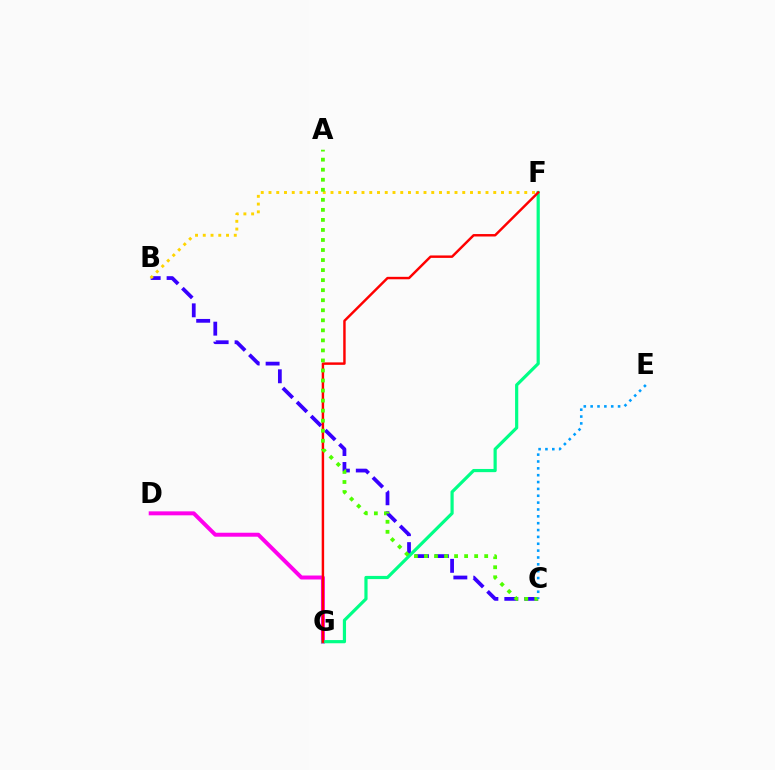{('D', 'G'): [{'color': '#ff00ed', 'line_style': 'solid', 'thickness': 2.85}], ('B', 'C'): [{'color': '#3700ff', 'line_style': 'dashed', 'thickness': 2.71}], ('B', 'F'): [{'color': '#ffd500', 'line_style': 'dotted', 'thickness': 2.11}], ('F', 'G'): [{'color': '#00ff86', 'line_style': 'solid', 'thickness': 2.3}, {'color': '#ff0000', 'line_style': 'solid', 'thickness': 1.76}], ('A', 'C'): [{'color': '#4fff00', 'line_style': 'dotted', 'thickness': 2.73}], ('C', 'E'): [{'color': '#009eff', 'line_style': 'dotted', 'thickness': 1.86}]}